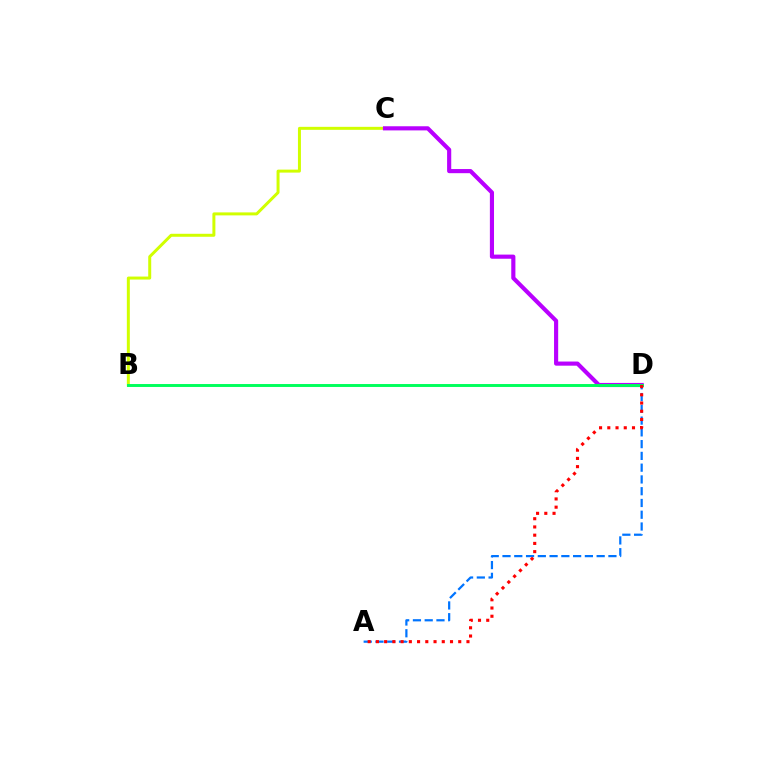{('A', 'D'): [{'color': '#0074ff', 'line_style': 'dashed', 'thickness': 1.6}, {'color': '#ff0000', 'line_style': 'dotted', 'thickness': 2.24}], ('B', 'C'): [{'color': '#d1ff00', 'line_style': 'solid', 'thickness': 2.15}], ('C', 'D'): [{'color': '#b900ff', 'line_style': 'solid', 'thickness': 2.98}], ('B', 'D'): [{'color': '#00ff5c', 'line_style': 'solid', 'thickness': 2.11}]}